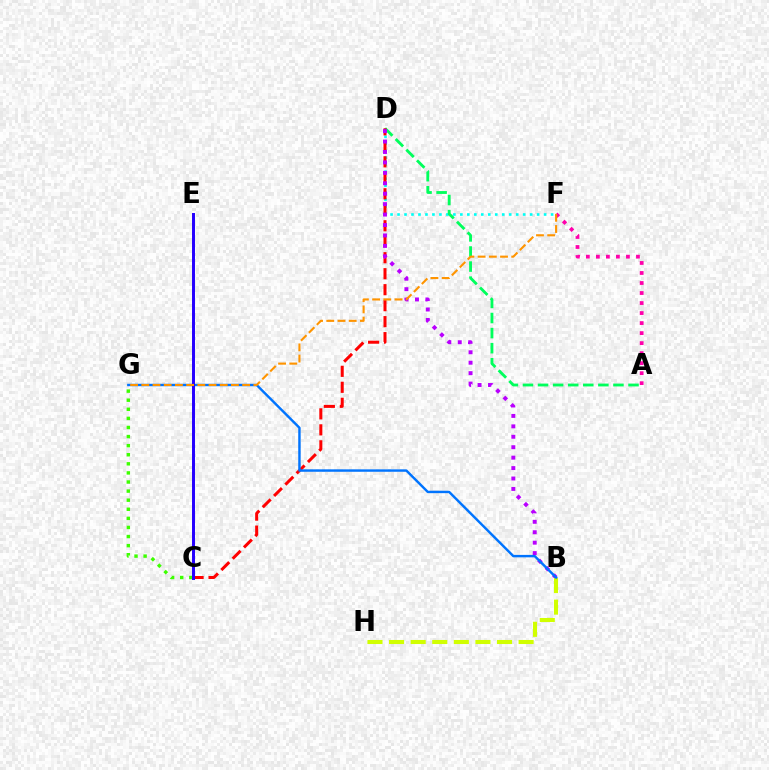{('D', 'F'): [{'color': '#00fff6', 'line_style': 'dotted', 'thickness': 1.9}], ('A', 'D'): [{'color': '#00ff5c', 'line_style': 'dashed', 'thickness': 2.05}], ('C', 'D'): [{'color': '#ff0000', 'line_style': 'dashed', 'thickness': 2.17}], ('B', 'D'): [{'color': '#b900ff', 'line_style': 'dotted', 'thickness': 2.83}], ('C', 'G'): [{'color': '#3dff00', 'line_style': 'dotted', 'thickness': 2.47}], ('B', 'H'): [{'color': '#d1ff00', 'line_style': 'dashed', 'thickness': 2.93}], ('A', 'F'): [{'color': '#ff00ac', 'line_style': 'dotted', 'thickness': 2.72}], ('B', 'G'): [{'color': '#0074ff', 'line_style': 'solid', 'thickness': 1.75}], ('C', 'E'): [{'color': '#2500ff', 'line_style': 'solid', 'thickness': 2.14}], ('F', 'G'): [{'color': '#ff9400', 'line_style': 'dashed', 'thickness': 1.52}]}